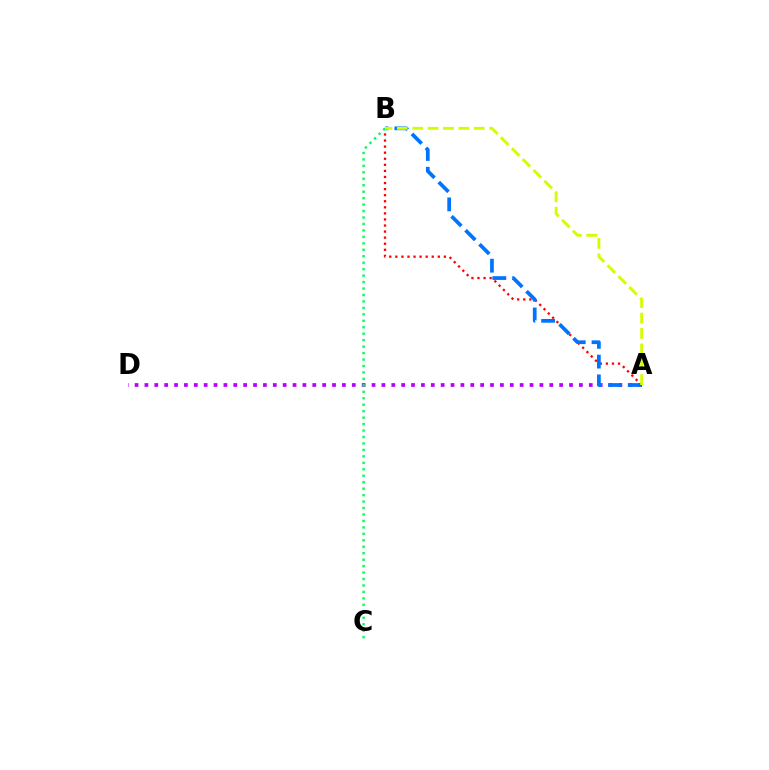{('A', 'D'): [{'color': '#b900ff', 'line_style': 'dotted', 'thickness': 2.68}], ('A', 'B'): [{'color': '#ff0000', 'line_style': 'dotted', 'thickness': 1.65}, {'color': '#0074ff', 'line_style': 'dashed', 'thickness': 2.68}, {'color': '#d1ff00', 'line_style': 'dashed', 'thickness': 2.09}], ('B', 'C'): [{'color': '#00ff5c', 'line_style': 'dotted', 'thickness': 1.75}]}